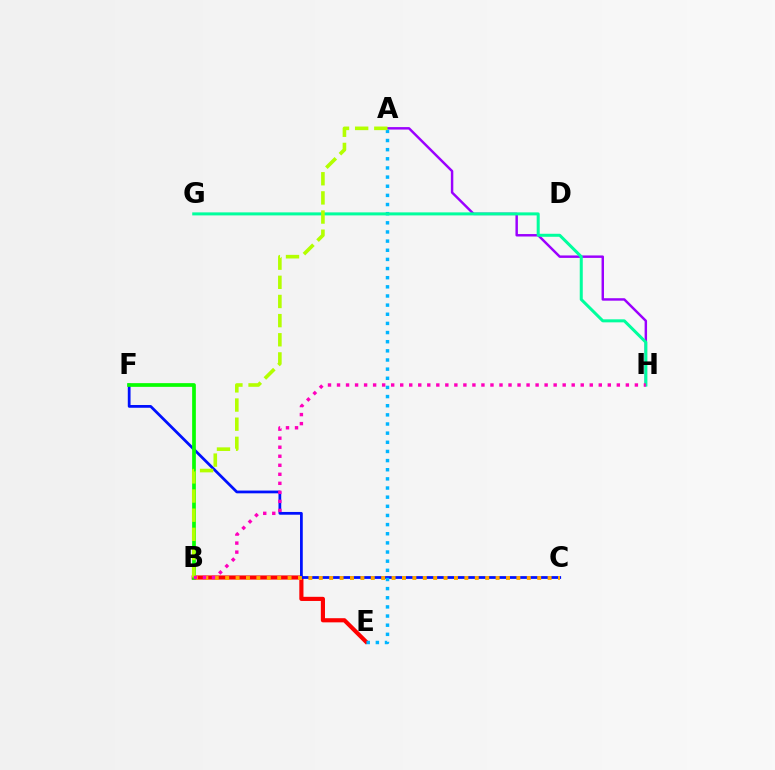{('B', 'E'): [{'color': '#ff0000', 'line_style': 'solid', 'thickness': 2.99}], ('C', 'F'): [{'color': '#0010ff', 'line_style': 'solid', 'thickness': 1.98}], ('A', 'H'): [{'color': '#9b00ff', 'line_style': 'solid', 'thickness': 1.77}], ('B', 'C'): [{'color': '#ffa500', 'line_style': 'dotted', 'thickness': 2.83}], ('A', 'E'): [{'color': '#00b5ff', 'line_style': 'dotted', 'thickness': 2.48}], ('G', 'H'): [{'color': '#00ff9d', 'line_style': 'solid', 'thickness': 2.17}], ('B', 'F'): [{'color': '#08ff00', 'line_style': 'solid', 'thickness': 2.67}], ('A', 'B'): [{'color': '#b3ff00', 'line_style': 'dashed', 'thickness': 2.6}], ('B', 'H'): [{'color': '#ff00bd', 'line_style': 'dotted', 'thickness': 2.45}]}